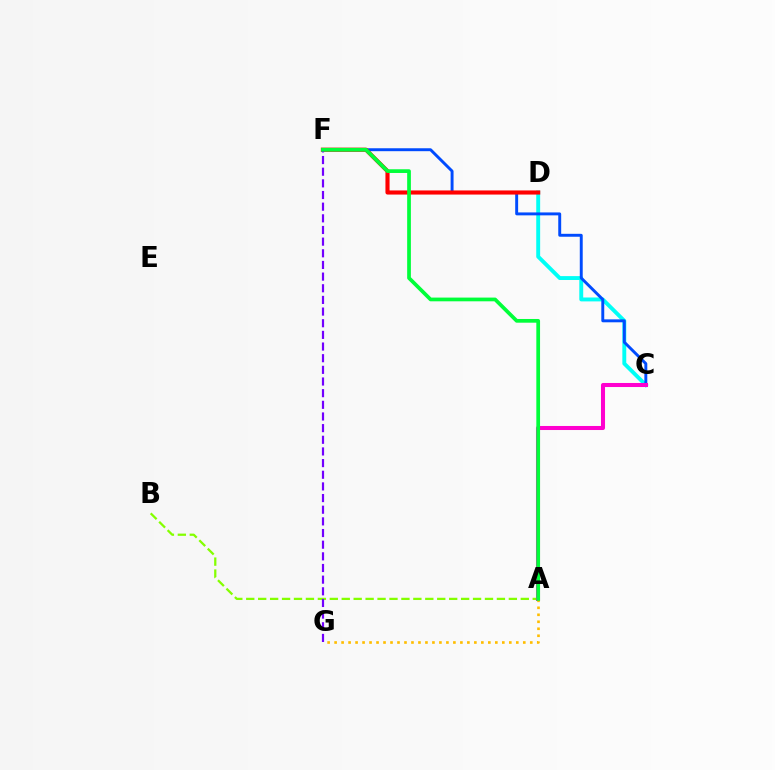{('C', 'D'): [{'color': '#00fff6', 'line_style': 'solid', 'thickness': 2.81}], ('C', 'F'): [{'color': '#004bff', 'line_style': 'solid', 'thickness': 2.11}], ('A', 'B'): [{'color': '#84ff00', 'line_style': 'dashed', 'thickness': 1.62}], ('A', 'C'): [{'color': '#ff00cf', 'line_style': 'solid', 'thickness': 2.91}], ('D', 'F'): [{'color': '#ff0000', 'line_style': 'solid', 'thickness': 2.97}], ('A', 'G'): [{'color': '#ffbd00', 'line_style': 'dotted', 'thickness': 1.9}], ('F', 'G'): [{'color': '#7200ff', 'line_style': 'dashed', 'thickness': 1.58}], ('A', 'F'): [{'color': '#00ff39', 'line_style': 'solid', 'thickness': 2.68}]}